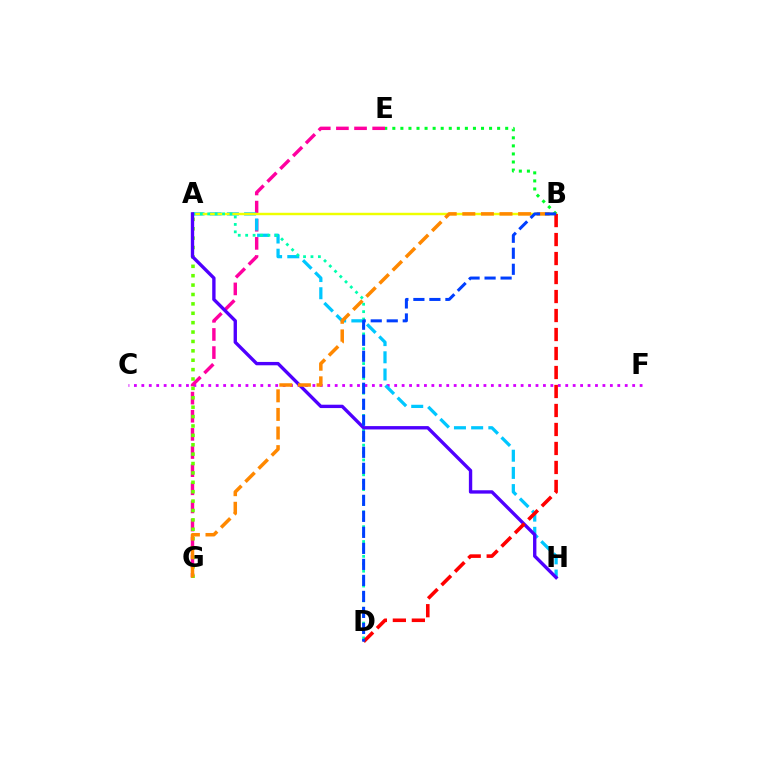{('C', 'F'): [{'color': '#d600ff', 'line_style': 'dotted', 'thickness': 2.02}], ('E', 'G'): [{'color': '#ff00a0', 'line_style': 'dashed', 'thickness': 2.46}], ('A', 'H'): [{'color': '#00c7ff', 'line_style': 'dashed', 'thickness': 2.34}, {'color': '#4f00ff', 'line_style': 'solid', 'thickness': 2.42}], ('A', 'B'): [{'color': '#eeff00', 'line_style': 'solid', 'thickness': 1.76}], ('A', 'G'): [{'color': '#66ff00', 'line_style': 'dotted', 'thickness': 2.55}], ('B', 'E'): [{'color': '#00ff27', 'line_style': 'dotted', 'thickness': 2.19}], ('A', 'D'): [{'color': '#00ffaf', 'line_style': 'dotted', 'thickness': 2.01}], ('B', 'G'): [{'color': '#ff8800', 'line_style': 'dashed', 'thickness': 2.53}], ('B', 'D'): [{'color': '#ff0000', 'line_style': 'dashed', 'thickness': 2.58}, {'color': '#003fff', 'line_style': 'dashed', 'thickness': 2.18}]}